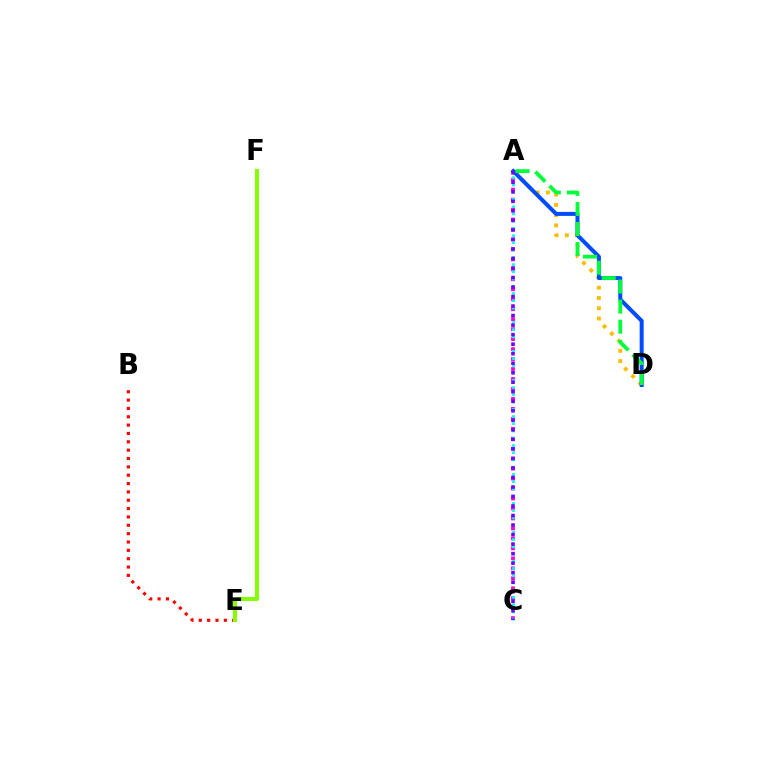{('B', 'E'): [{'color': '#ff0000', 'line_style': 'dotted', 'thickness': 2.27}], ('A', 'D'): [{'color': '#ffbd00', 'line_style': 'dotted', 'thickness': 2.79}, {'color': '#004bff', 'line_style': 'solid', 'thickness': 2.88}, {'color': '#00ff39', 'line_style': 'dashed', 'thickness': 2.73}], ('E', 'F'): [{'color': '#84ff00', 'line_style': 'solid', 'thickness': 2.88}], ('A', 'C'): [{'color': '#ff00cf', 'line_style': 'dotted', 'thickness': 2.71}, {'color': '#00fff6', 'line_style': 'dotted', 'thickness': 1.97}, {'color': '#7200ff', 'line_style': 'dotted', 'thickness': 2.59}]}